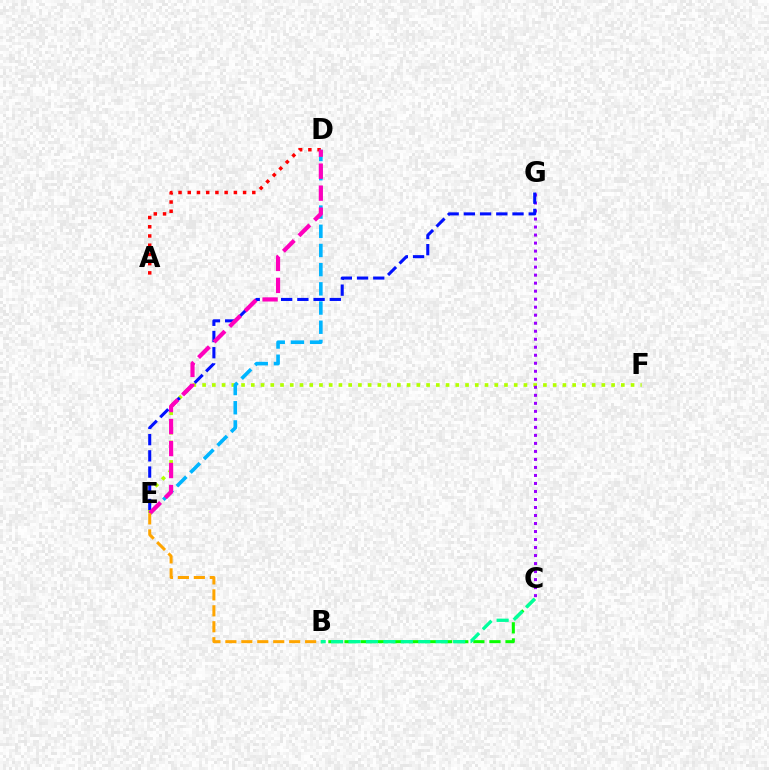{('B', 'C'): [{'color': '#08ff00', 'line_style': 'dashed', 'thickness': 2.19}, {'color': '#00ff9d', 'line_style': 'dashed', 'thickness': 2.37}], ('E', 'F'): [{'color': '#b3ff00', 'line_style': 'dotted', 'thickness': 2.65}], ('A', 'D'): [{'color': '#ff0000', 'line_style': 'dotted', 'thickness': 2.51}], ('C', 'G'): [{'color': '#9b00ff', 'line_style': 'dotted', 'thickness': 2.18}], ('D', 'E'): [{'color': '#00b5ff', 'line_style': 'dashed', 'thickness': 2.61}, {'color': '#ff00bd', 'line_style': 'dashed', 'thickness': 2.99}], ('E', 'G'): [{'color': '#0010ff', 'line_style': 'dashed', 'thickness': 2.2}], ('B', 'E'): [{'color': '#ffa500', 'line_style': 'dashed', 'thickness': 2.17}]}